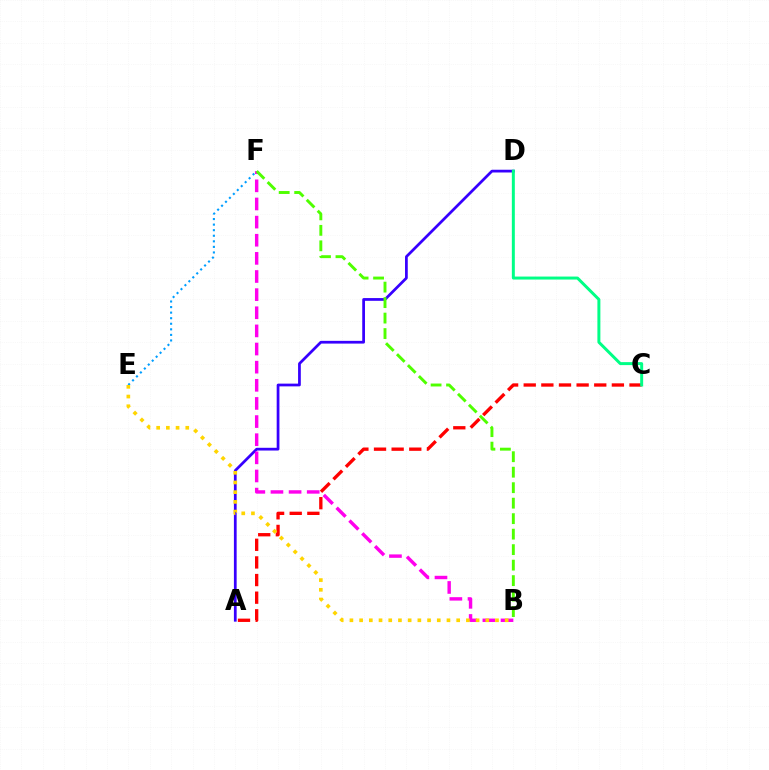{('A', 'D'): [{'color': '#3700ff', 'line_style': 'solid', 'thickness': 1.98}], ('A', 'C'): [{'color': '#ff0000', 'line_style': 'dashed', 'thickness': 2.39}], ('B', 'F'): [{'color': '#ff00ed', 'line_style': 'dashed', 'thickness': 2.46}, {'color': '#4fff00', 'line_style': 'dashed', 'thickness': 2.1}], ('E', 'F'): [{'color': '#009eff', 'line_style': 'dotted', 'thickness': 1.51}], ('B', 'E'): [{'color': '#ffd500', 'line_style': 'dotted', 'thickness': 2.64}], ('C', 'D'): [{'color': '#00ff86', 'line_style': 'solid', 'thickness': 2.15}]}